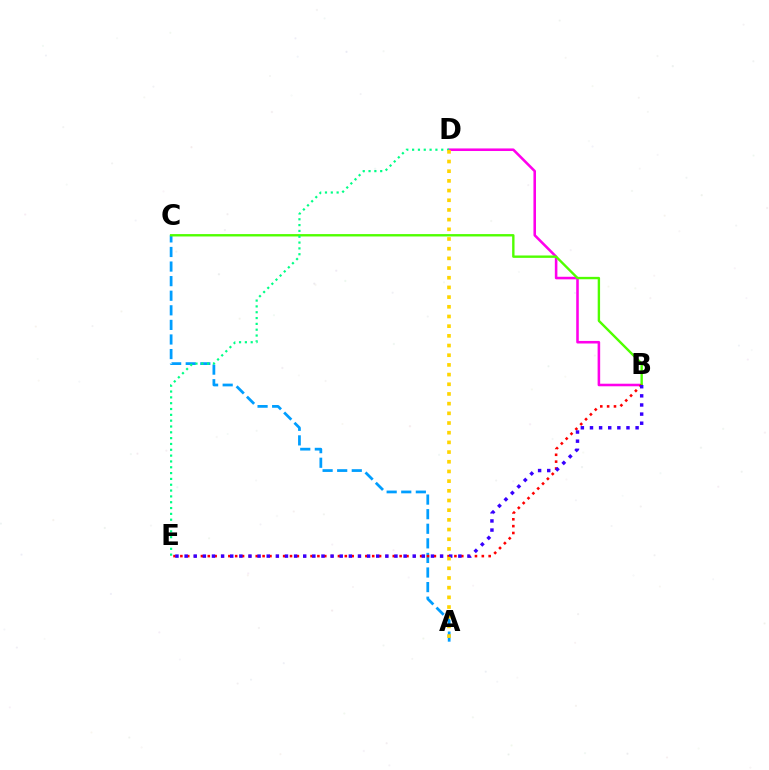{('B', 'D'): [{'color': '#ff00ed', 'line_style': 'solid', 'thickness': 1.85}], ('A', 'C'): [{'color': '#009eff', 'line_style': 'dashed', 'thickness': 1.98}], ('B', 'C'): [{'color': '#4fff00', 'line_style': 'solid', 'thickness': 1.72}], ('B', 'E'): [{'color': '#ff0000', 'line_style': 'dotted', 'thickness': 1.86}, {'color': '#3700ff', 'line_style': 'dotted', 'thickness': 2.48}], ('D', 'E'): [{'color': '#00ff86', 'line_style': 'dotted', 'thickness': 1.58}], ('A', 'D'): [{'color': '#ffd500', 'line_style': 'dotted', 'thickness': 2.63}]}